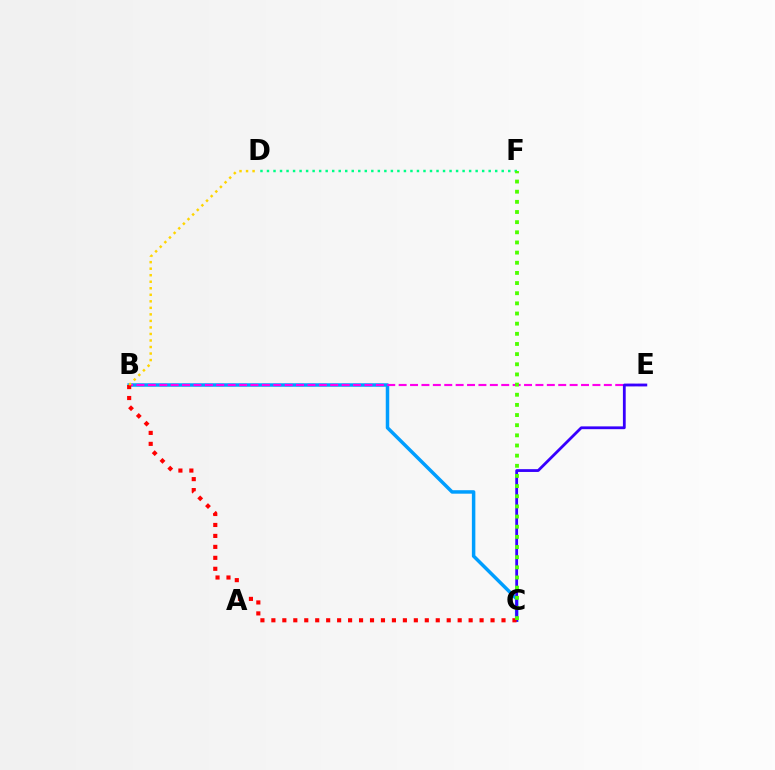{('B', 'C'): [{'color': '#009eff', 'line_style': 'solid', 'thickness': 2.51}, {'color': '#ff0000', 'line_style': 'dotted', 'thickness': 2.98}], ('B', 'E'): [{'color': '#ff00ed', 'line_style': 'dashed', 'thickness': 1.55}], ('D', 'F'): [{'color': '#00ff86', 'line_style': 'dotted', 'thickness': 1.77}], ('C', 'E'): [{'color': '#3700ff', 'line_style': 'solid', 'thickness': 2.01}], ('C', 'F'): [{'color': '#4fff00', 'line_style': 'dotted', 'thickness': 2.76}], ('B', 'D'): [{'color': '#ffd500', 'line_style': 'dotted', 'thickness': 1.77}]}